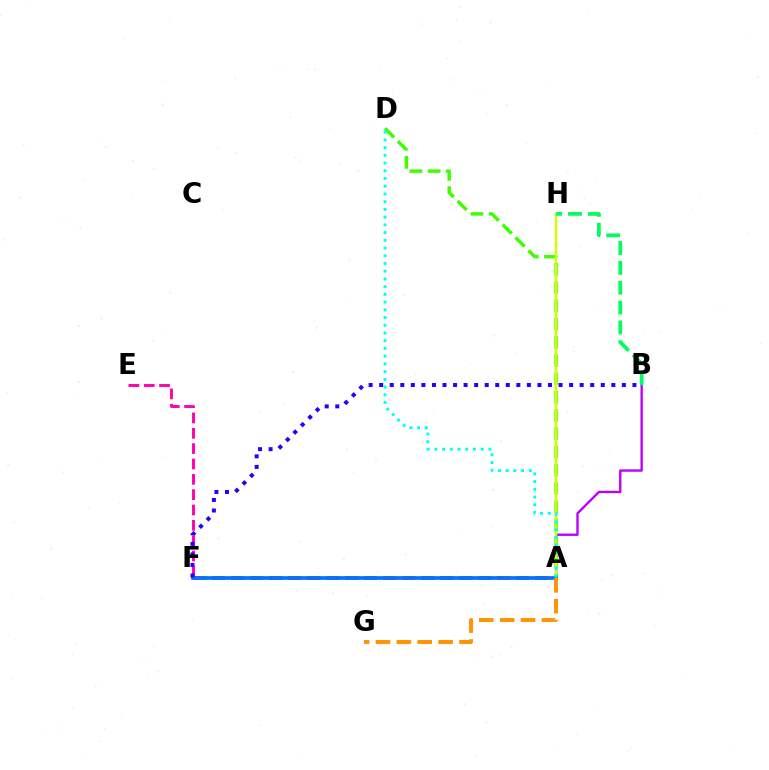{('A', 'B'): [{'color': '#b900ff', 'line_style': 'solid', 'thickness': 1.7}], ('A', 'D'): [{'color': '#3dff00', 'line_style': 'dashed', 'thickness': 2.48}, {'color': '#00fff6', 'line_style': 'dotted', 'thickness': 2.1}], ('A', 'H'): [{'color': '#d1ff00', 'line_style': 'solid', 'thickness': 1.73}], ('A', 'F'): [{'color': '#ff0000', 'line_style': 'dashed', 'thickness': 2.58}, {'color': '#0074ff', 'line_style': 'solid', 'thickness': 2.67}], ('E', 'F'): [{'color': '#ff00ac', 'line_style': 'dashed', 'thickness': 2.08}], ('B', 'H'): [{'color': '#00ff5c', 'line_style': 'dashed', 'thickness': 2.7}], ('B', 'F'): [{'color': '#2500ff', 'line_style': 'dotted', 'thickness': 2.87}], ('A', 'G'): [{'color': '#ff9400', 'line_style': 'dashed', 'thickness': 2.84}]}